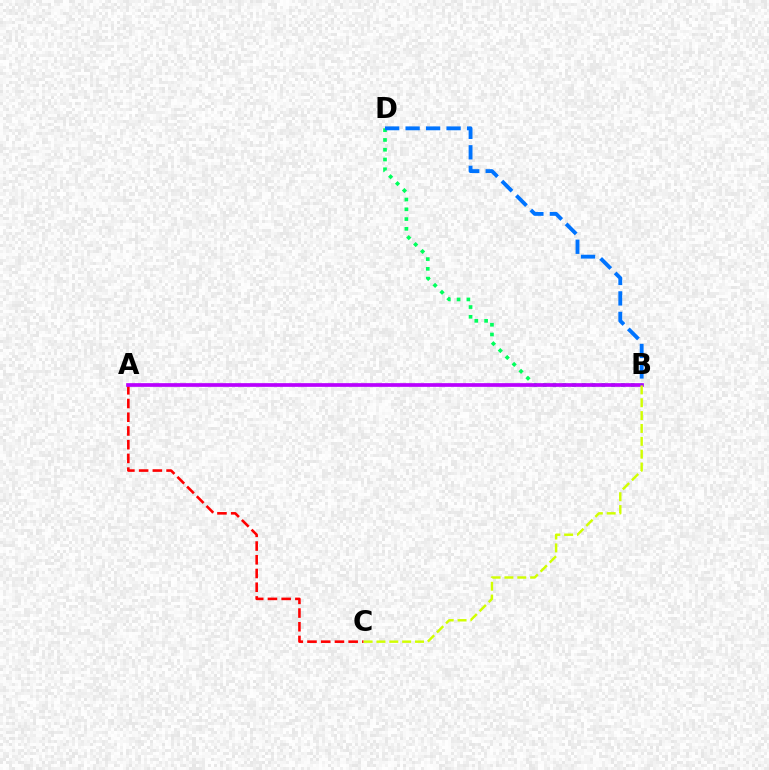{('B', 'D'): [{'color': '#00ff5c', 'line_style': 'dotted', 'thickness': 2.66}, {'color': '#0074ff', 'line_style': 'dashed', 'thickness': 2.78}], ('A', 'C'): [{'color': '#ff0000', 'line_style': 'dashed', 'thickness': 1.86}], ('A', 'B'): [{'color': '#b900ff', 'line_style': 'solid', 'thickness': 2.66}], ('B', 'C'): [{'color': '#d1ff00', 'line_style': 'dashed', 'thickness': 1.75}]}